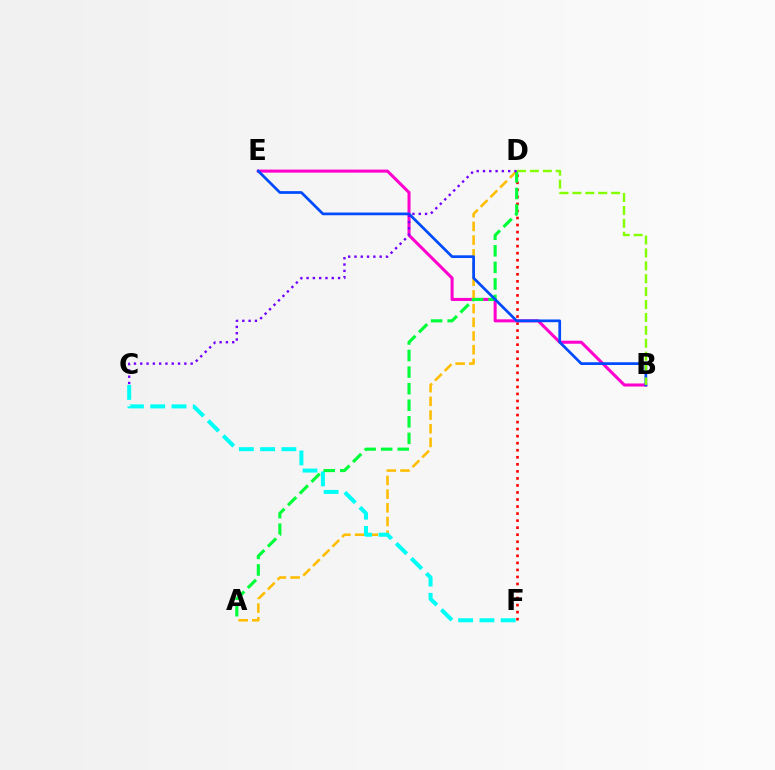{('D', 'F'): [{'color': '#ff0000', 'line_style': 'dotted', 'thickness': 1.91}], ('B', 'E'): [{'color': '#ff00cf', 'line_style': 'solid', 'thickness': 2.19}, {'color': '#004bff', 'line_style': 'solid', 'thickness': 1.96}], ('A', 'D'): [{'color': '#ffbd00', 'line_style': 'dashed', 'thickness': 1.86}, {'color': '#00ff39', 'line_style': 'dashed', 'thickness': 2.25}], ('C', 'F'): [{'color': '#00fff6', 'line_style': 'dashed', 'thickness': 2.89}], ('B', 'D'): [{'color': '#84ff00', 'line_style': 'dashed', 'thickness': 1.75}], ('C', 'D'): [{'color': '#7200ff', 'line_style': 'dotted', 'thickness': 1.71}]}